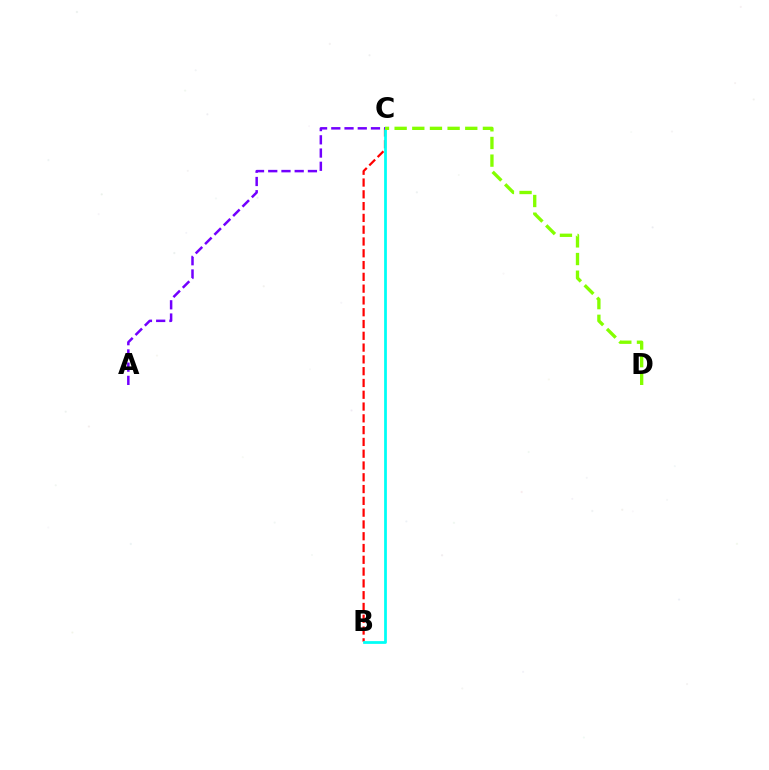{('B', 'C'): [{'color': '#ff0000', 'line_style': 'dashed', 'thickness': 1.6}, {'color': '#00fff6', 'line_style': 'solid', 'thickness': 1.98}], ('C', 'D'): [{'color': '#84ff00', 'line_style': 'dashed', 'thickness': 2.4}], ('A', 'C'): [{'color': '#7200ff', 'line_style': 'dashed', 'thickness': 1.8}]}